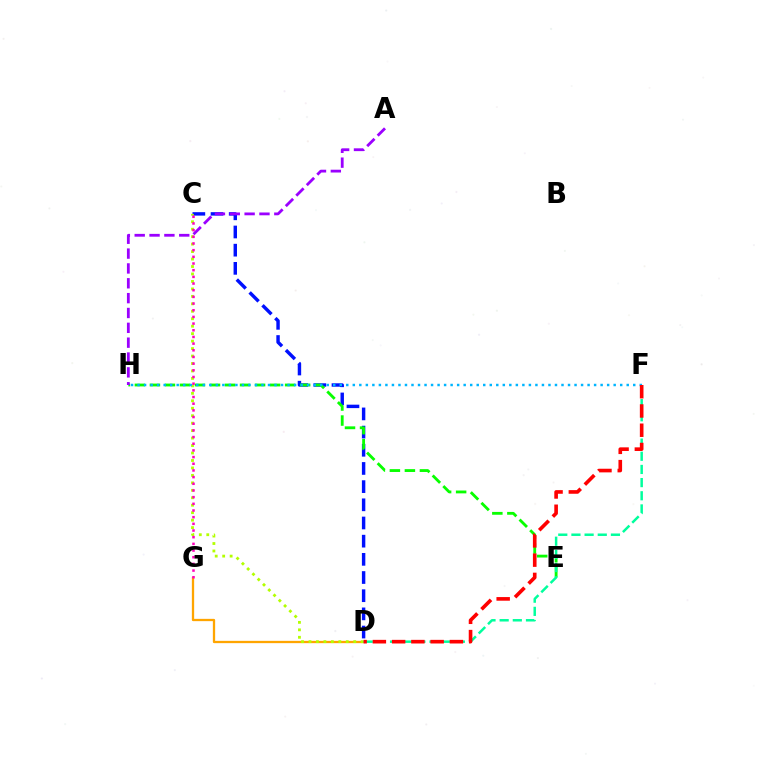{('C', 'D'): [{'color': '#0010ff', 'line_style': 'dashed', 'thickness': 2.47}, {'color': '#b3ff00', 'line_style': 'dotted', 'thickness': 2.03}], ('E', 'H'): [{'color': '#08ff00', 'line_style': 'dashed', 'thickness': 2.04}], ('D', 'G'): [{'color': '#ffa500', 'line_style': 'solid', 'thickness': 1.65}], ('D', 'F'): [{'color': '#00ff9d', 'line_style': 'dashed', 'thickness': 1.79}, {'color': '#ff0000', 'line_style': 'dashed', 'thickness': 2.62}], ('F', 'H'): [{'color': '#00b5ff', 'line_style': 'dotted', 'thickness': 1.77}], ('C', 'G'): [{'color': '#ff00bd', 'line_style': 'dotted', 'thickness': 1.81}], ('A', 'H'): [{'color': '#9b00ff', 'line_style': 'dashed', 'thickness': 2.02}]}